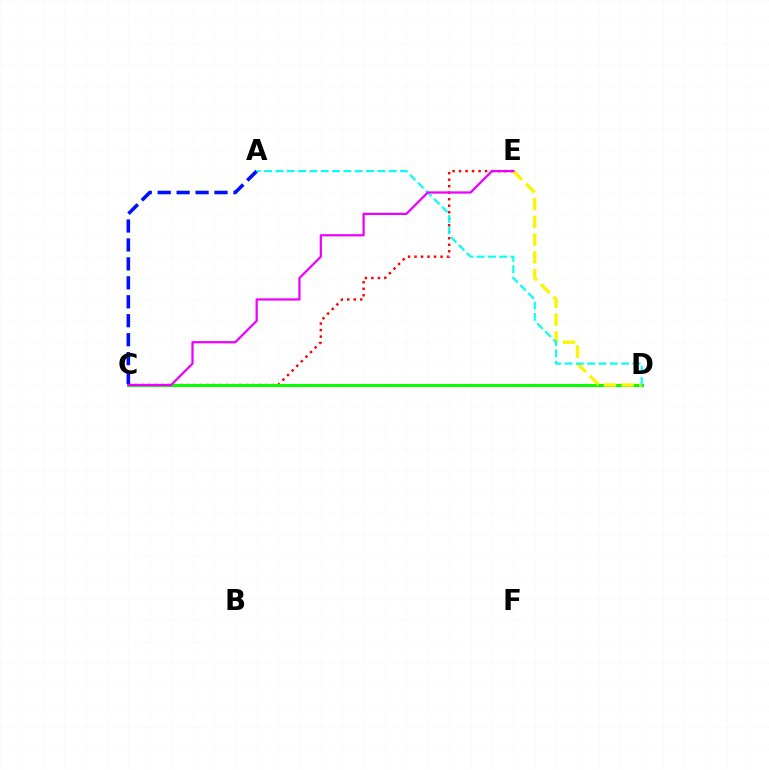{('C', 'E'): [{'color': '#ff0000', 'line_style': 'dotted', 'thickness': 1.77}, {'color': '#ee00ff', 'line_style': 'solid', 'thickness': 1.62}], ('C', 'D'): [{'color': '#08ff00', 'line_style': 'solid', 'thickness': 2.15}], ('A', 'C'): [{'color': '#0010ff', 'line_style': 'dashed', 'thickness': 2.57}], ('D', 'E'): [{'color': '#fcf500', 'line_style': 'dashed', 'thickness': 2.42}], ('A', 'D'): [{'color': '#00fff6', 'line_style': 'dashed', 'thickness': 1.54}]}